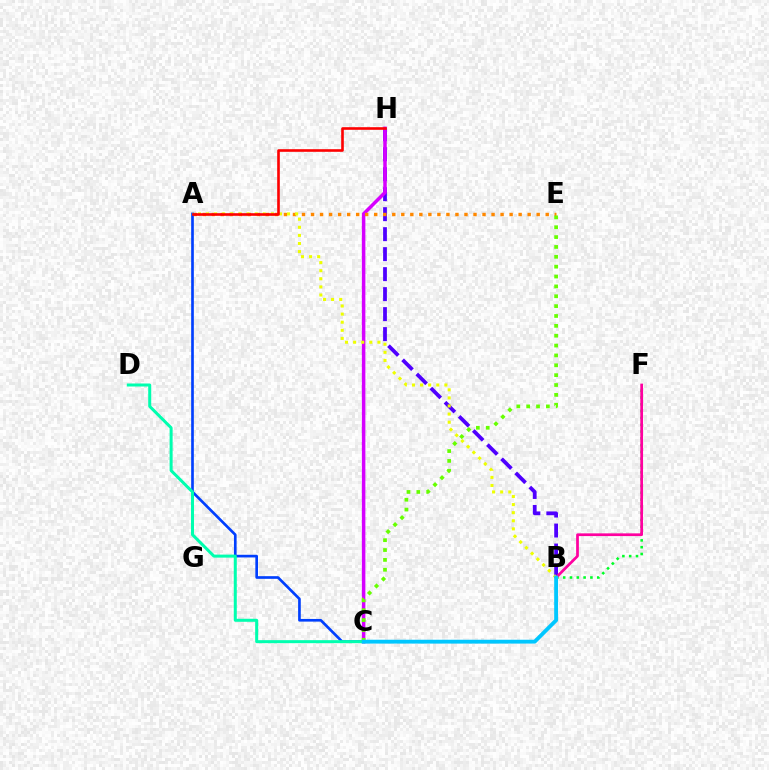{('B', 'F'): [{'color': '#00ff27', 'line_style': 'dotted', 'thickness': 1.85}, {'color': '#ff00a0', 'line_style': 'solid', 'thickness': 1.96}], ('B', 'H'): [{'color': '#4f00ff', 'line_style': 'dashed', 'thickness': 2.72}], ('C', 'H'): [{'color': '#d600ff', 'line_style': 'solid', 'thickness': 2.52}], ('A', 'E'): [{'color': '#ff8800', 'line_style': 'dotted', 'thickness': 2.45}], ('A', 'C'): [{'color': '#003fff', 'line_style': 'solid', 'thickness': 1.92}], ('A', 'B'): [{'color': '#eeff00', 'line_style': 'dotted', 'thickness': 2.2}], ('C', 'D'): [{'color': '#00ffaf', 'line_style': 'solid', 'thickness': 2.17}], ('A', 'H'): [{'color': '#ff0000', 'line_style': 'solid', 'thickness': 1.89}], ('C', 'E'): [{'color': '#66ff00', 'line_style': 'dotted', 'thickness': 2.68}], ('B', 'C'): [{'color': '#00c7ff', 'line_style': 'solid', 'thickness': 2.77}]}